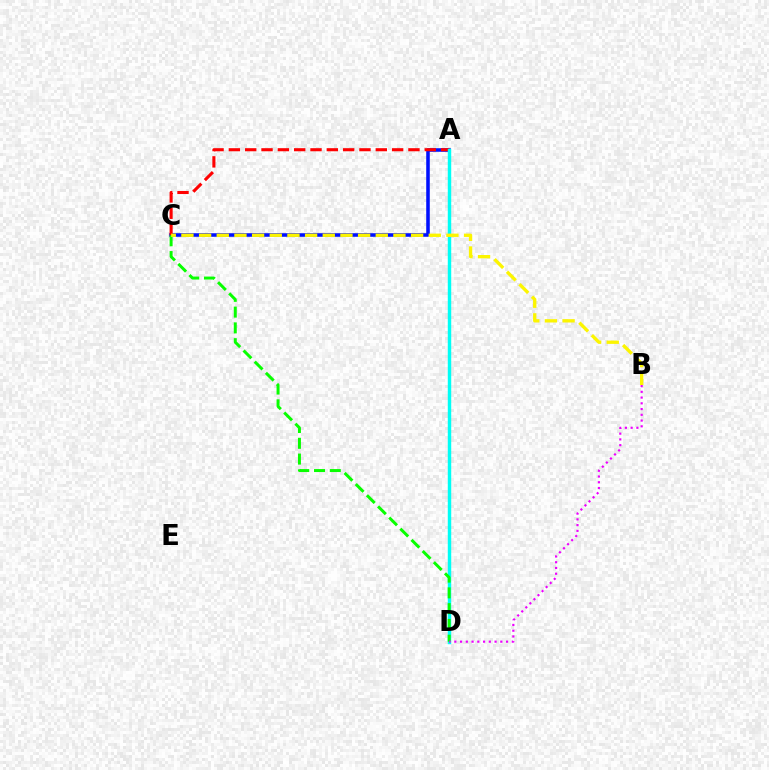{('A', 'C'): [{'color': '#0010ff', 'line_style': 'solid', 'thickness': 2.56}, {'color': '#ff0000', 'line_style': 'dashed', 'thickness': 2.22}], ('A', 'D'): [{'color': '#00fff6', 'line_style': 'solid', 'thickness': 2.47}], ('C', 'D'): [{'color': '#08ff00', 'line_style': 'dashed', 'thickness': 2.14}], ('B', 'D'): [{'color': '#ee00ff', 'line_style': 'dotted', 'thickness': 1.56}], ('B', 'C'): [{'color': '#fcf500', 'line_style': 'dashed', 'thickness': 2.4}]}